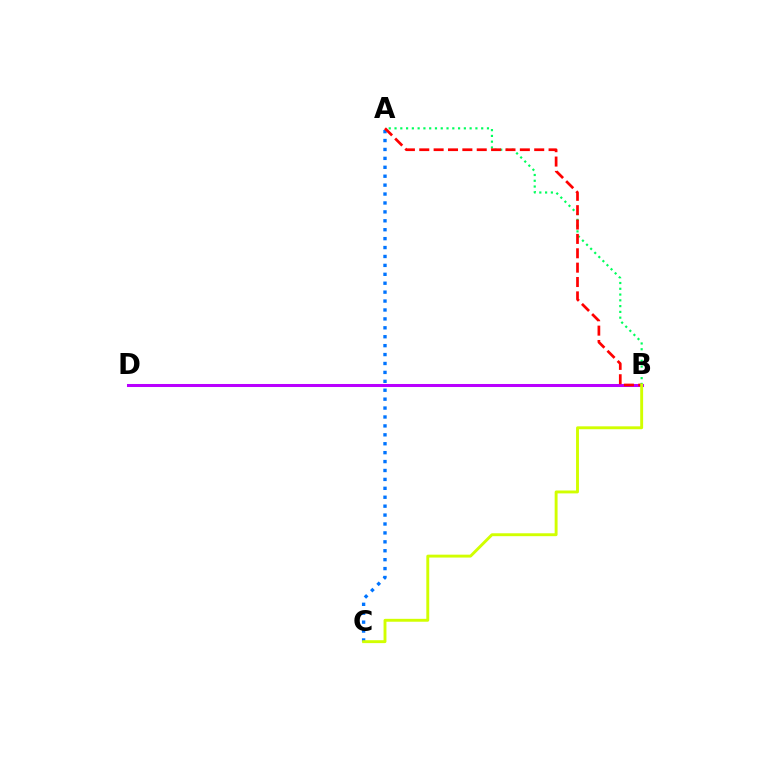{('A', 'B'): [{'color': '#00ff5c', 'line_style': 'dotted', 'thickness': 1.57}, {'color': '#ff0000', 'line_style': 'dashed', 'thickness': 1.95}], ('A', 'C'): [{'color': '#0074ff', 'line_style': 'dotted', 'thickness': 2.42}], ('B', 'D'): [{'color': '#b900ff', 'line_style': 'solid', 'thickness': 2.18}], ('B', 'C'): [{'color': '#d1ff00', 'line_style': 'solid', 'thickness': 2.09}]}